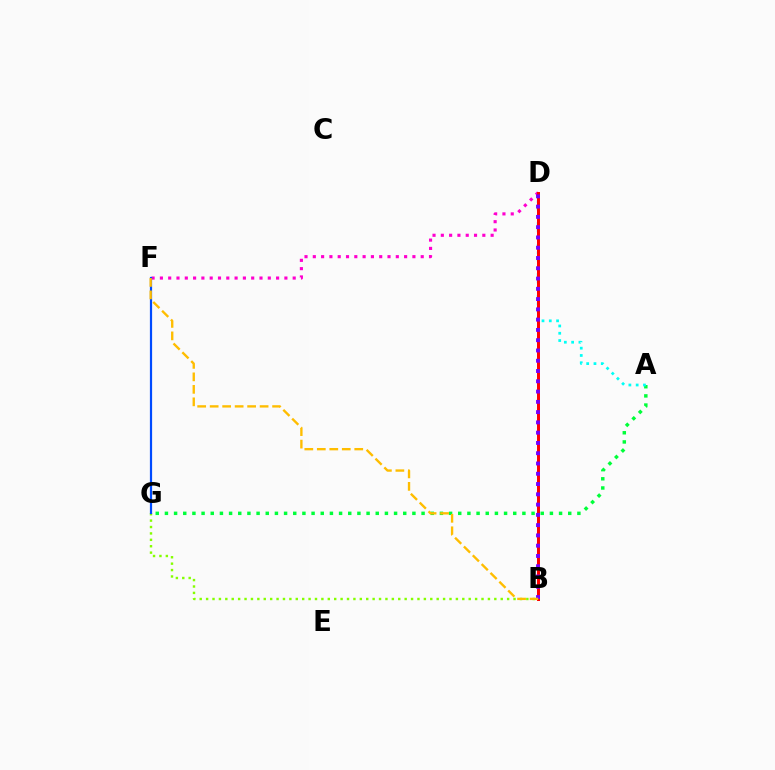{('A', 'G'): [{'color': '#00ff39', 'line_style': 'dotted', 'thickness': 2.49}], ('B', 'G'): [{'color': '#84ff00', 'line_style': 'dotted', 'thickness': 1.74}], ('A', 'D'): [{'color': '#00fff6', 'line_style': 'dotted', 'thickness': 1.98}], ('D', 'F'): [{'color': '#ff00cf', 'line_style': 'dotted', 'thickness': 2.26}], ('B', 'D'): [{'color': '#ff0000', 'line_style': 'solid', 'thickness': 2.14}, {'color': '#7200ff', 'line_style': 'dotted', 'thickness': 2.79}], ('F', 'G'): [{'color': '#004bff', 'line_style': 'solid', 'thickness': 1.59}], ('B', 'F'): [{'color': '#ffbd00', 'line_style': 'dashed', 'thickness': 1.7}]}